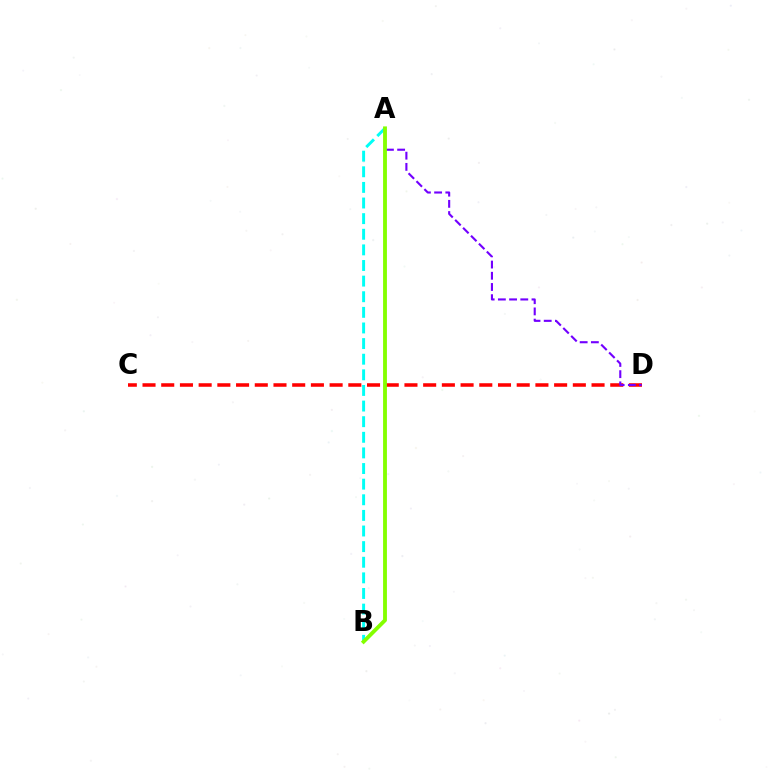{('C', 'D'): [{'color': '#ff0000', 'line_style': 'dashed', 'thickness': 2.54}], ('A', 'B'): [{'color': '#00fff6', 'line_style': 'dashed', 'thickness': 2.12}, {'color': '#84ff00', 'line_style': 'solid', 'thickness': 2.77}], ('A', 'D'): [{'color': '#7200ff', 'line_style': 'dashed', 'thickness': 1.52}]}